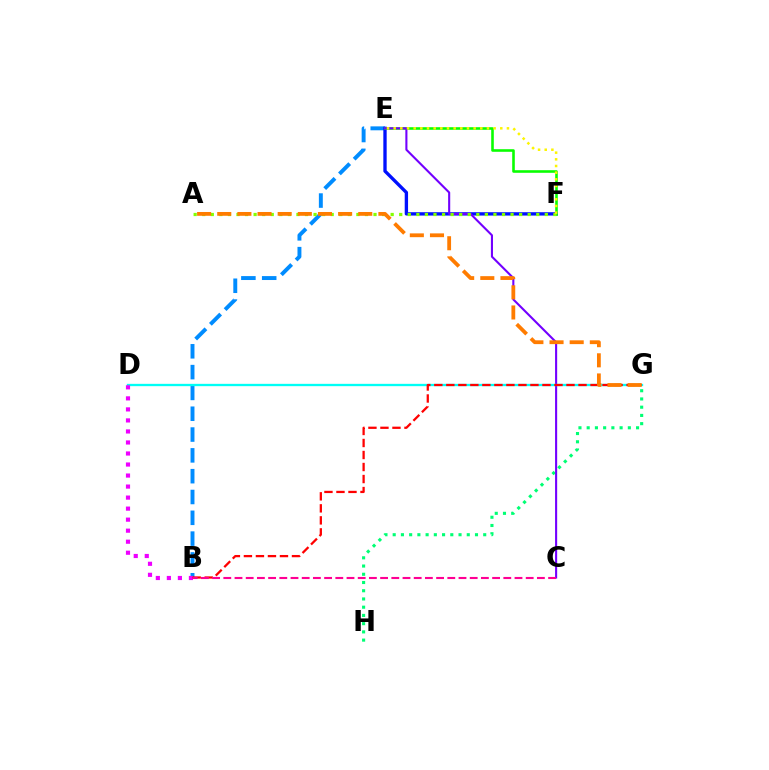{('B', 'E'): [{'color': '#008cff', 'line_style': 'dashed', 'thickness': 2.83}], ('G', 'H'): [{'color': '#00ff74', 'line_style': 'dotted', 'thickness': 2.24}], ('E', 'F'): [{'color': '#0010ff', 'line_style': 'solid', 'thickness': 2.4}, {'color': '#08ff00', 'line_style': 'solid', 'thickness': 1.87}, {'color': '#fcf500', 'line_style': 'dotted', 'thickness': 1.81}], ('C', 'E'): [{'color': '#7200ff', 'line_style': 'solid', 'thickness': 1.51}], ('D', 'G'): [{'color': '#00fff6', 'line_style': 'solid', 'thickness': 1.67}], ('B', 'D'): [{'color': '#ee00ff', 'line_style': 'dotted', 'thickness': 3.0}], ('A', 'F'): [{'color': '#84ff00', 'line_style': 'dotted', 'thickness': 2.33}], ('B', 'G'): [{'color': '#ff0000', 'line_style': 'dashed', 'thickness': 1.63}], ('B', 'C'): [{'color': '#ff0094', 'line_style': 'dashed', 'thickness': 1.52}], ('A', 'G'): [{'color': '#ff7c00', 'line_style': 'dashed', 'thickness': 2.74}]}